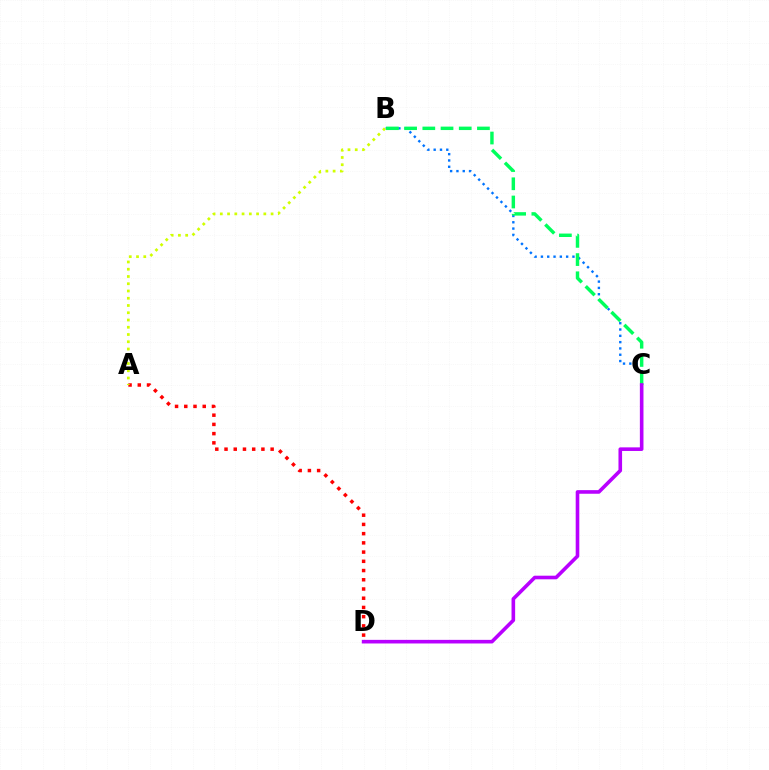{('B', 'C'): [{'color': '#0074ff', 'line_style': 'dotted', 'thickness': 1.71}, {'color': '#00ff5c', 'line_style': 'dashed', 'thickness': 2.47}], ('A', 'D'): [{'color': '#ff0000', 'line_style': 'dotted', 'thickness': 2.51}], ('A', 'B'): [{'color': '#d1ff00', 'line_style': 'dotted', 'thickness': 1.97}], ('C', 'D'): [{'color': '#b900ff', 'line_style': 'solid', 'thickness': 2.6}]}